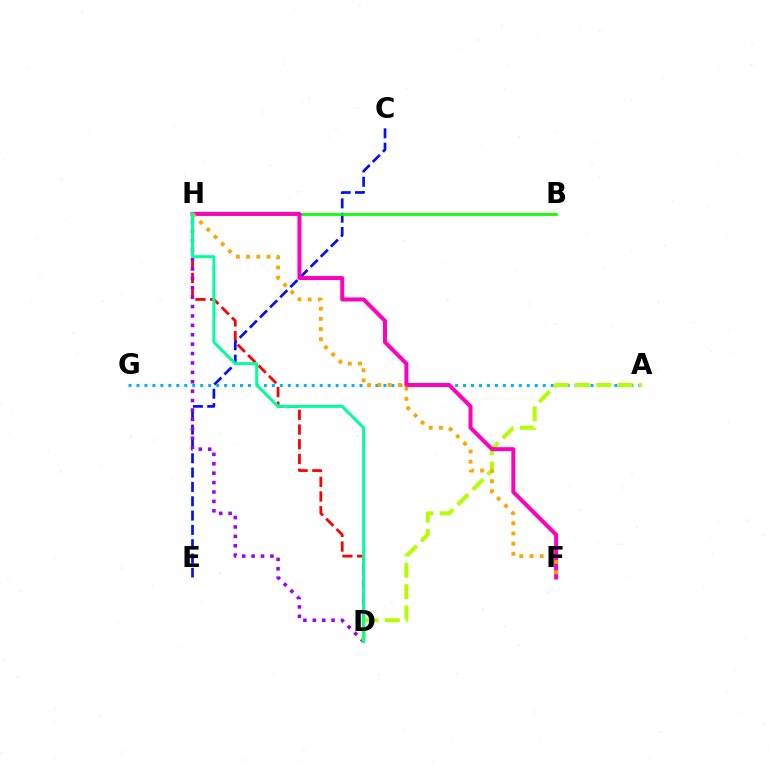{('D', 'H'): [{'color': '#ff0000', 'line_style': 'dashed', 'thickness': 2.0}, {'color': '#9b00ff', 'line_style': 'dotted', 'thickness': 2.55}, {'color': '#00ff9d', 'line_style': 'solid', 'thickness': 2.15}], ('C', 'E'): [{'color': '#0010ff', 'line_style': 'dashed', 'thickness': 1.95}], ('B', 'H'): [{'color': '#08ff00', 'line_style': 'solid', 'thickness': 1.98}], ('A', 'G'): [{'color': '#00b5ff', 'line_style': 'dotted', 'thickness': 2.16}], ('A', 'D'): [{'color': '#b3ff00', 'line_style': 'dashed', 'thickness': 2.9}], ('F', 'H'): [{'color': '#ff00bd', 'line_style': 'solid', 'thickness': 2.87}, {'color': '#ffa500', 'line_style': 'dotted', 'thickness': 2.77}]}